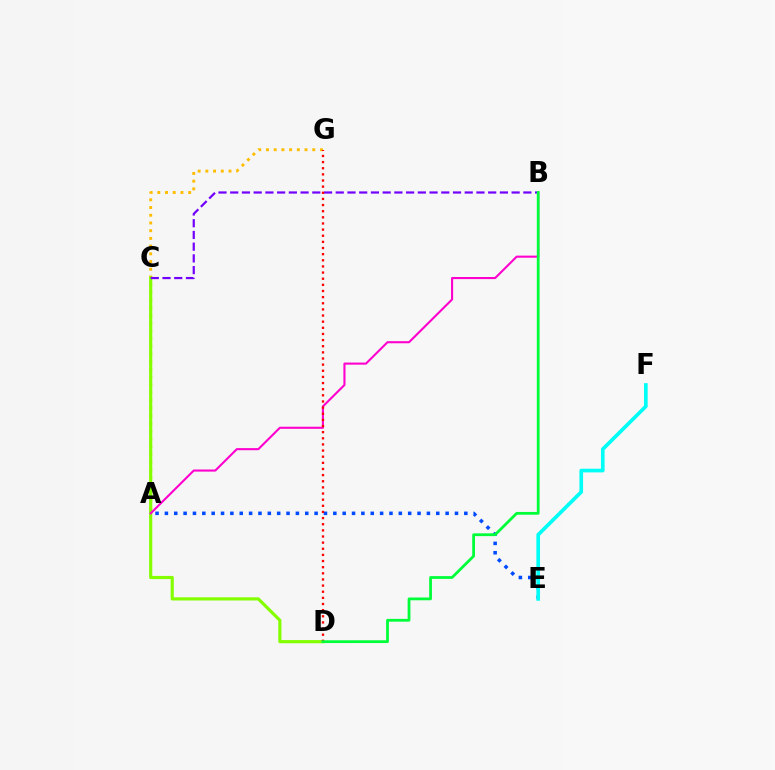{('A', 'G'): [{'color': '#ffbd00', 'line_style': 'dotted', 'thickness': 2.1}], ('C', 'D'): [{'color': '#84ff00', 'line_style': 'solid', 'thickness': 2.28}], ('A', 'B'): [{'color': '#ff00cf', 'line_style': 'solid', 'thickness': 1.51}], ('A', 'E'): [{'color': '#004bff', 'line_style': 'dotted', 'thickness': 2.54}], ('B', 'C'): [{'color': '#7200ff', 'line_style': 'dashed', 'thickness': 1.59}], ('E', 'F'): [{'color': '#00fff6', 'line_style': 'solid', 'thickness': 2.64}], ('D', 'G'): [{'color': '#ff0000', 'line_style': 'dotted', 'thickness': 1.67}], ('B', 'D'): [{'color': '#00ff39', 'line_style': 'solid', 'thickness': 2.0}]}